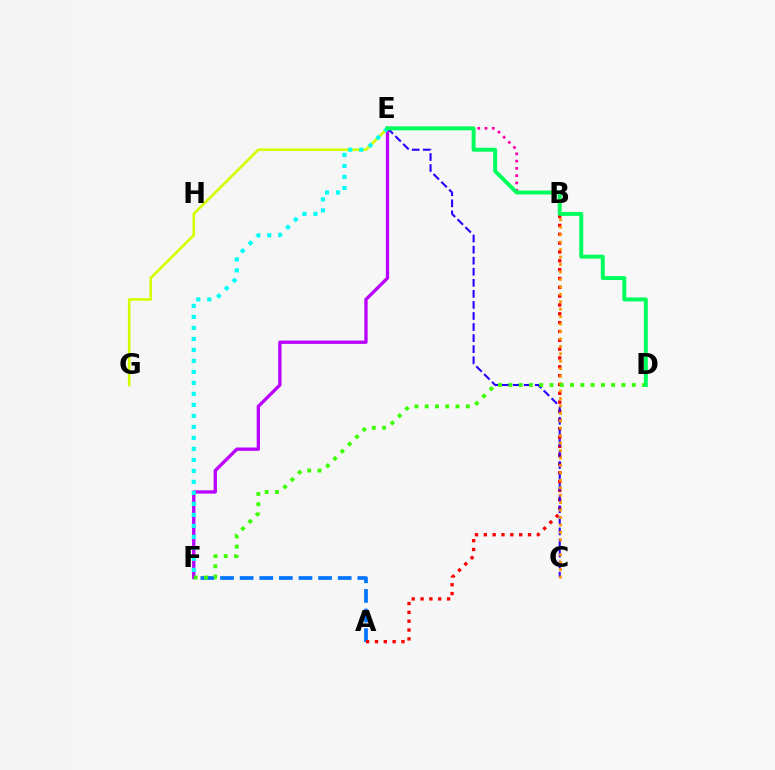{('E', 'F'): [{'color': '#b900ff', 'line_style': 'solid', 'thickness': 2.38}, {'color': '#00fff6', 'line_style': 'dotted', 'thickness': 2.99}], ('A', 'F'): [{'color': '#0074ff', 'line_style': 'dashed', 'thickness': 2.66}], ('E', 'G'): [{'color': '#d1ff00', 'line_style': 'solid', 'thickness': 1.88}], ('A', 'B'): [{'color': '#ff0000', 'line_style': 'dotted', 'thickness': 2.4}], ('B', 'E'): [{'color': '#ff00ac', 'line_style': 'dotted', 'thickness': 1.97}], ('C', 'E'): [{'color': '#2500ff', 'line_style': 'dashed', 'thickness': 1.5}], ('B', 'C'): [{'color': '#ff9400', 'line_style': 'dotted', 'thickness': 2.02}], ('D', 'F'): [{'color': '#3dff00', 'line_style': 'dotted', 'thickness': 2.79}], ('D', 'E'): [{'color': '#00ff5c', 'line_style': 'solid', 'thickness': 2.85}]}